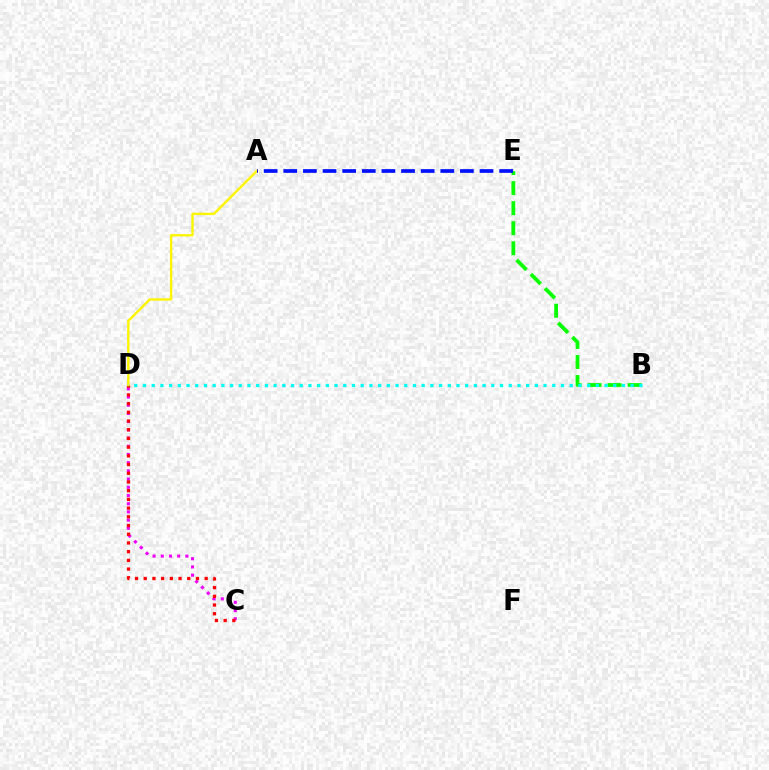{('C', 'D'): [{'color': '#ee00ff', 'line_style': 'dotted', 'thickness': 2.23}, {'color': '#ff0000', 'line_style': 'dotted', 'thickness': 2.37}], ('B', 'E'): [{'color': '#08ff00', 'line_style': 'dashed', 'thickness': 2.72}], ('A', 'D'): [{'color': '#fcf500', 'line_style': 'solid', 'thickness': 1.72}], ('A', 'E'): [{'color': '#0010ff', 'line_style': 'dashed', 'thickness': 2.67}], ('B', 'D'): [{'color': '#00fff6', 'line_style': 'dotted', 'thickness': 2.37}]}